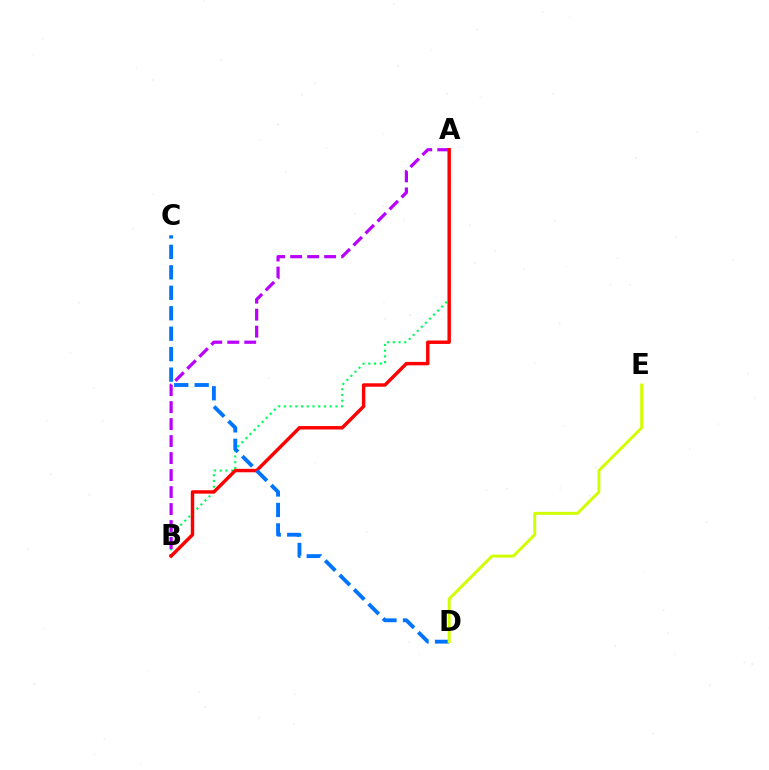{('A', 'B'): [{'color': '#00ff5c', 'line_style': 'dotted', 'thickness': 1.56}, {'color': '#b900ff', 'line_style': 'dashed', 'thickness': 2.31}, {'color': '#ff0000', 'line_style': 'solid', 'thickness': 2.47}], ('C', 'D'): [{'color': '#0074ff', 'line_style': 'dashed', 'thickness': 2.78}], ('D', 'E'): [{'color': '#d1ff00', 'line_style': 'solid', 'thickness': 2.12}]}